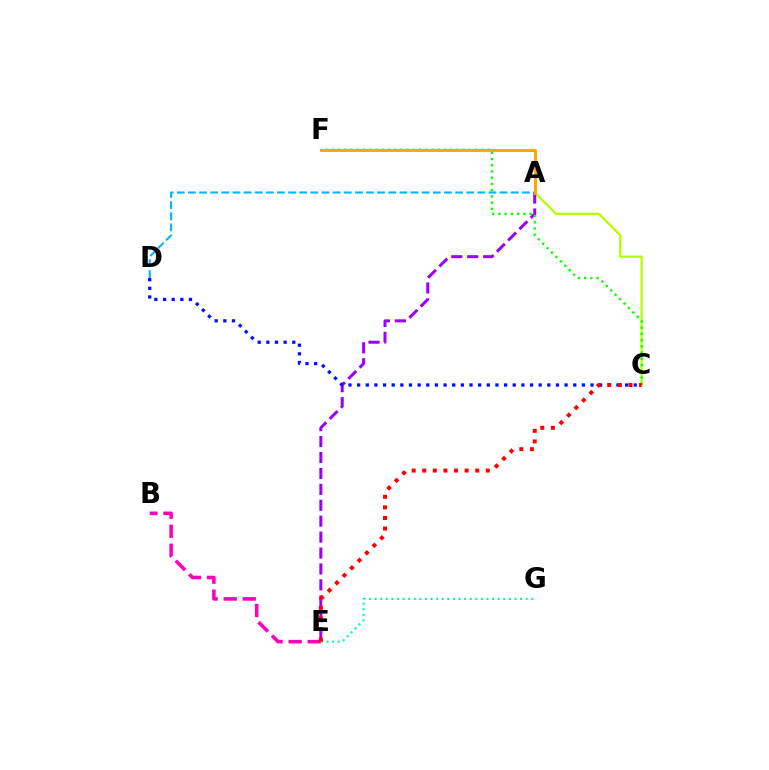{('A', 'C'): [{'color': '#b3ff00', 'line_style': 'solid', 'thickness': 1.65}], ('B', 'E'): [{'color': '#ff00bd', 'line_style': 'dashed', 'thickness': 2.59}], ('A', 'E'): [{'color': '#9b00ff', 'line_style': 'dashed', 'thickness': 2.16}], ('E', 'G'): [{'color': '#00ff9d', 'line_style': 'dotted', 'thickness': 1.52}], ('C', 'F'): [{'color': '#08ff00', 'line_style': 'dotted', 'thickness': 1.7}], ('A', 'D'): [{'color': '#00b5ff', 'line_style': 'dashed', 'thickness': 1.51}], ('C', 'D'): [{'color': '#0010ff', 'line_style': 'dotted', 'thickness': 2.35}], ('C', 'E'): [{'color': '#ff0000', 'line_style': 'dotted', 'thickness': 2.88}], ('A', 'F'): [{'color': '#ffa500', 'line_style': 'solid', 'thickness': 2.1}]}